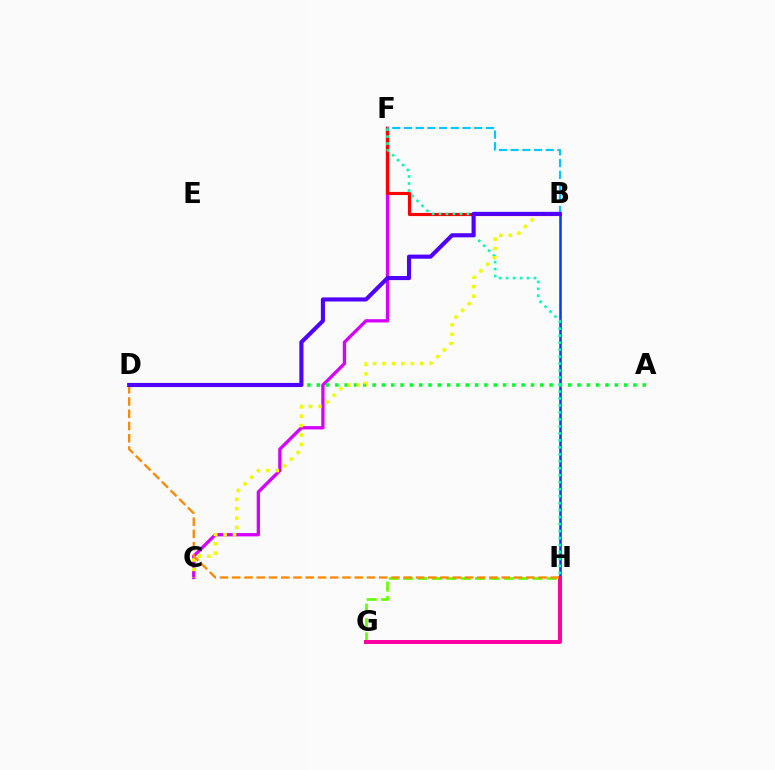{('B', 'H'): [{'color': '#003fff', 'line_style': 'solid', 'thickness': 1.85}], ('G', 'H'): [{'color': '#66ff00', 'line_style': 'dashed', 'thickness': 1.95}, {'color': '#ff00a0', 'line_style': 'solid', 'thickness': 2.86}], ('C', 'F'): [{'color': '#d600ff', 'line_style': 'solid', 'thickness': 2.38}], ('A', 'D'): [{'color': '#00ff27', 'line_style': 'dotted', 'thickness': 2.53}], ('B', 'F'): [{'color': '#ff0000', 'line_style': 'solid', 'thickness': 2.26}, {'color': '#00c7ff', 'line_style': 'dashed', 'thickness': 1.59}], ('F', 'H'): [{'color': '#00ffaf', 'line_style': 'dotted', 'thickness': 1.9}], ('B', 'C'): [{'color': '#eeff00', 'line_style': 'dotted', 'thickness': 2.56}], ('D', 'H'): [{'color': '#ff8800', 'line_style': 'dashed', 'thickness': 1.66}], ('B', 'D'): [{'color': '#4f00ff', 'line_style': 'solid', 'thickness': 2.96}]}